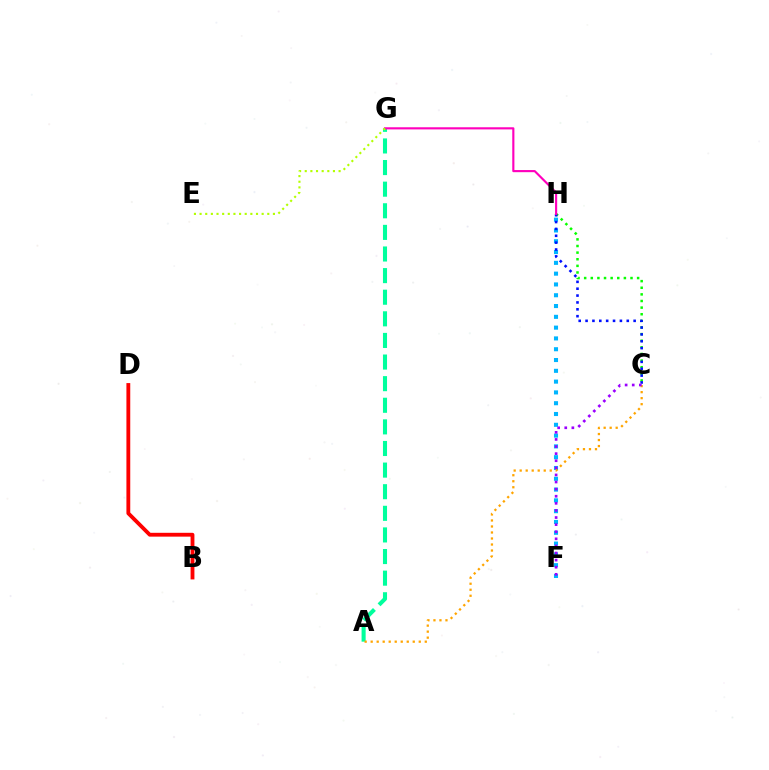{('F', 'H'): [{'color': '#00b5ff', 'line_style': 'dotted', 'thickness': 2.93}], ('A', 'G'): [{'color': '#00ff9d', 'line_style': 'dashed', 'thickness': 2.94}], ('A', 'C'): [{'color': '#ffa500', 'line_style': 'dotted', 'thickness': 1.63}], ('C', 'H'): [{'color': '#08ff00', 'line_style': 'dotted', 'thickness': 1.8}, {'color': '#0010ff', 'line_style': 'dotted', 'thickness': 1.87}], ('B', 'D'): [{'color': '#ff0000', 'line_style': 'solid', 'thickness': 2.76}], ('C', 'F'): [{'color': '#9b00ff', 'line_style': 'dotted', 'thickness': 1.93}], ('G', 'H'): [{'color': '#ff00bd', 'line_style': 'solid', 'thickness': 1.54}], ('E', 'G'): [{'color': '#b3ff00', 'line_style': 'dotted', 'thickness': 1.53}]}